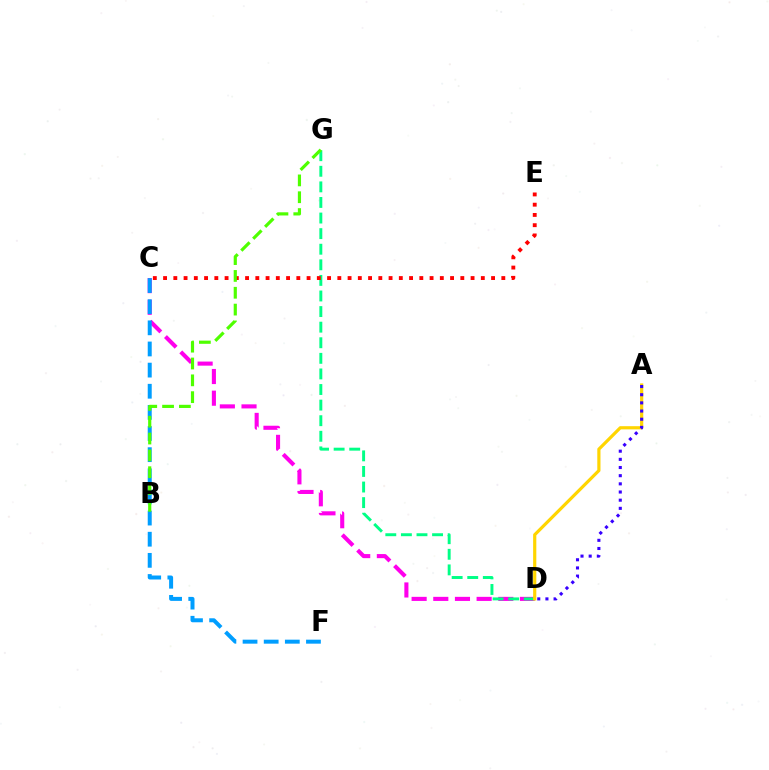{('C', 'D'): [{'color': '#ff00ed', 'line_style': 'dashed', 'thickness': 2.94}], ('D', 'G'): [{'color': '#00ff86', 'line_style': 'dashed', 'thickness': 2.12}], ('A', 'D'): [{'color': '#ffd500', 'line_style': 'solid', 'thickness': 2.3}, {'color': '#3700ff', 'line_style': 'dotted', 'thickness': 2.22}], ('C', 'F'): [{'color': '#009eff', 'line_style': 'dashed', 'thickness': 2.87}], ('C', 'E'): [{'color': '#ff0000', 'line_style': 'dotted', 'thickness': 2.78}], ('B', 'G'): [{'color': '#4fff00', 'line_style': 'dashed', 'thickness': 2.29}]}